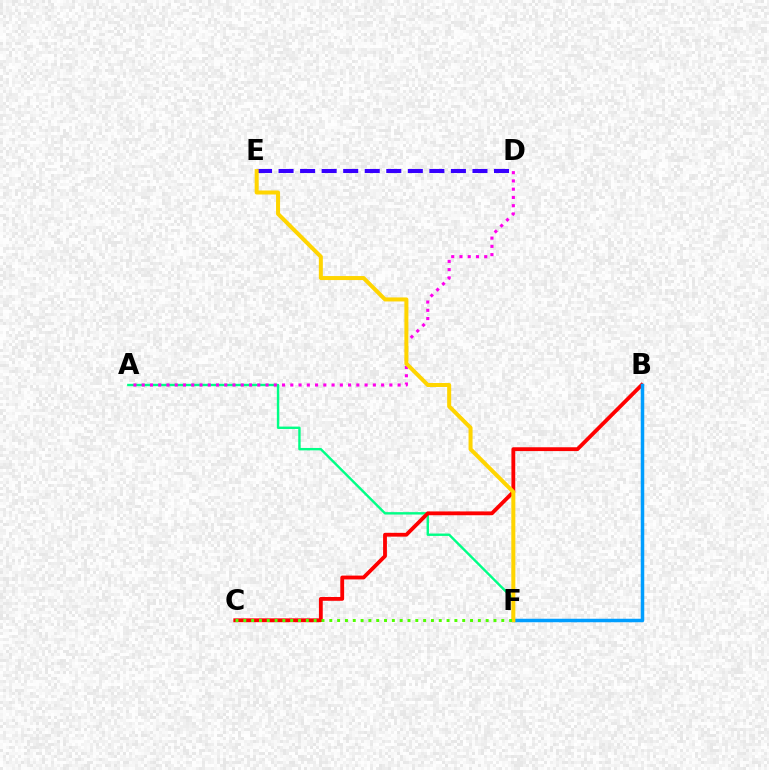{('A', 'F'): [{'color': '#00ff86', 'line_style': 'solid', 'thickness': 1.73}], ('D', 'E'): [{'color': '#3700ff', 'line_style': 'dashed', 'thickness': 2.93}], ('A', 'D'): [{'color': '#ff00ed', 'line_style': 'dotted', 'thickness': 2.24}], ('B', 'C'): [{'color': '#ff0000', 'line_style': 'solid', 'thickness': 2.75}], ('B', 'F'): [{'color': '#009eff', 'line_style': 'solid', 'thickness': 2.52}], ('E', 'F'): [{'color': '#ffd500', 'line_style': 'solid', 'thickness': 2.89}], ('C', 'F'): [{'color': '#4fff00', 'line_style': 'dotted', 'thickness': 2.12}]}